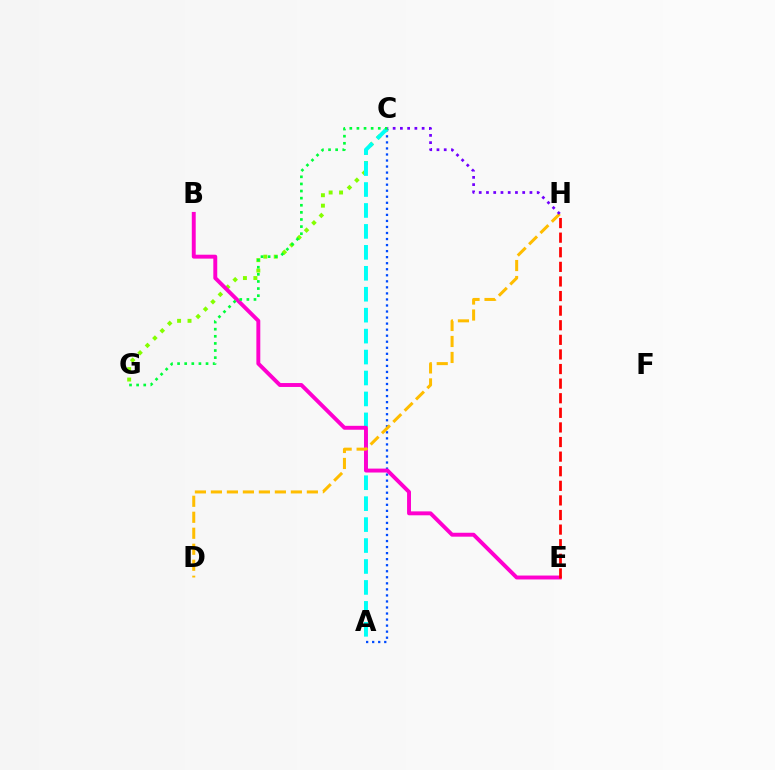{('A', 'C'): [{'color': '#004bff', 'line_style': 'dotted', 'thickness': 1.64}, {'color': '#00fff6', 'line_style': 'dashed', 'thickness': 2.85}], ('C', 'G'): [{'color': '#84ff00', 'line_style': 'dotted', 'thickness': 2.84}, {'color': '#00ff39', 'line_style': 'dotted', 'thickness': 1.93}], ('B', 'E'): [{'color': '#ff00cf', 'line_style': 'solid', 'thickness': 2.82}], ('D', 'H'): [{'color': '#ffbd00', 'line_style': 'dashed', 'thickness': 2.17}], ('E', 'H'): [{'color': '#ff0000', 'line_style': 'dashed', 'thickness': 1.98}], ('C', 'H'): [{'color': '#7200ff', 'line_style': 'dotted', 'thickness': 1.97}]}